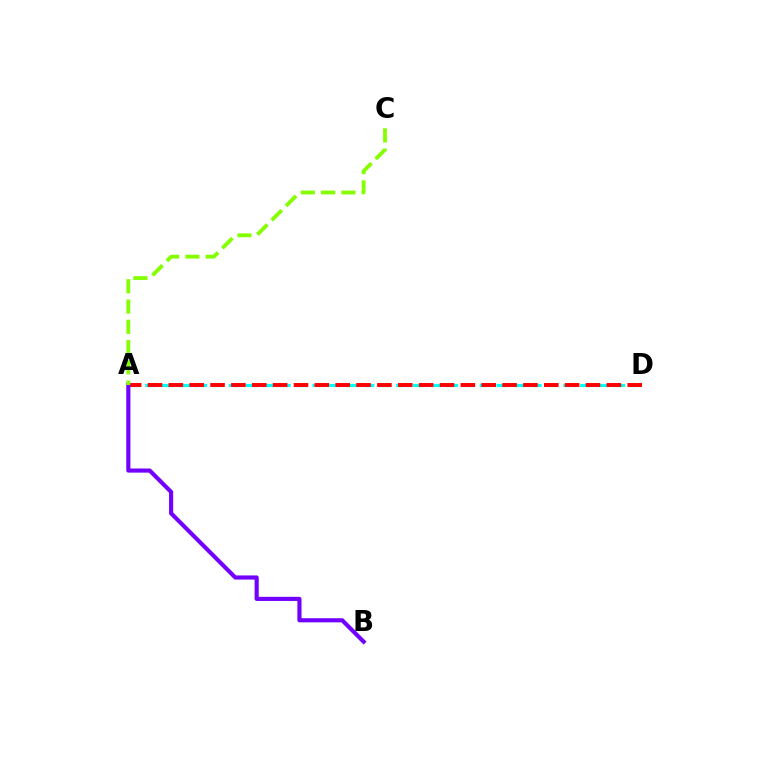{('A', 'D'): [{'color': '#00fff6', 'line_style': 'dashed', 'thickness': 2.27}, {'color': '#ff0000', 'line_style': 'dashed', 'thickness': 2.83}], ('A', 'B'): [{'color': '#7200ff', 'line_style': 'solid', 'thickness': 2.98}], ('A', 'C'): [{'color': '#84ff00', 'line_style': 'dashed', 'thickness': 2.76}]}